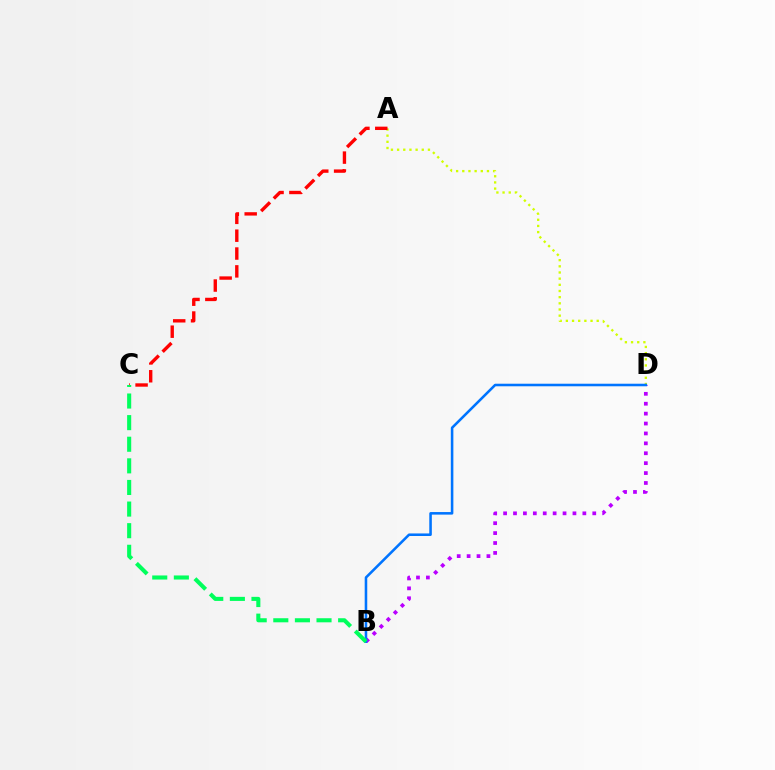{('B', 'D'): [{'color': '#b900ff', 'line_style': 'dotted', 'thickness': 2.69}, {'color': '#0074ff', 'line_style': 'solid', 'thickness': 1.84}], ('A', 'D'): [{'color': '#d1ff00', 'line_style': 'dotted', 'thickness': 1.68}], ('A', 'C'): [{'color': '#ff0000', 'line_style': 'dashed', 'thickness': 2.42}], ('B', 'C'): [{'color': '#00ff5c', 'line_style': 'dashed', 'thickness': 2.94}]}